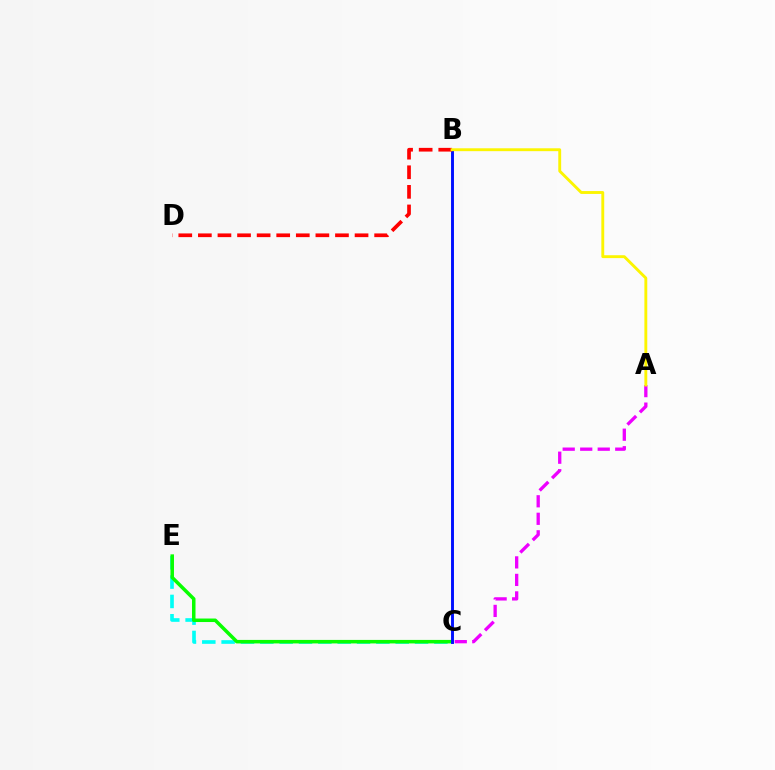{('A', 'C'): [{'color': '#ee00ff', 'line_style': 'dashed', 'thickness': 2.38}], ('C', 'E'): [{'color': '#00fff6', 'line_style': 'dashed', 'thickness': 2.63}, {'color': '#08ff00', 'line_style': 'solid', 'thickness': 2.53}], ('B', 'C'): [{'color': '#0010ff', 'line_style': 'solid', 'thickness': 2.1}], ('B', 'D'): [{'color': '#ff0000', 'line_style': 'dashed', 'thickness': 2.66}], ('A', 'B'): [{'color': '#fcf500', 'line_style': 'solid', 'thickness': 2.08}]}